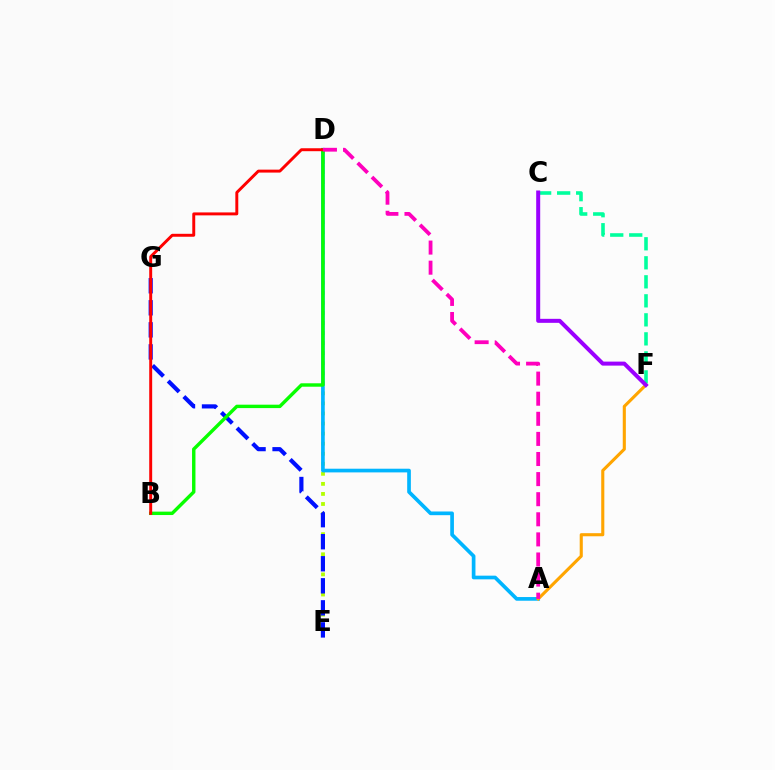{('D', 'E'): [{'color': '#b3ff00', 'line_style': 'dotted', 'thickness': 2.73}], ('A', 'D'): [{'color': '#00b5ff', 'line_style': 'solid', 'thickness': 2.65}, {'color': '#ff00bd', 'line_style': 'dashed', 'thickness': 2.73}], ('E', 'G'): [{'color': '#0010ff', 'line_style': 'dashed', 'thickness': 3.0}], ('C', 'F'): [{'color': '#00ff9d', 'line_style': 'dashed', 'thickness': 2.58}, {'color': '#9b00ff', 'line_style': 'solid', 'thickness': 2.88}], ('A', 'F'): [{'color': '#ffa500', 'line_style': 'solid', 'thickness': 2.23}], ('B', 'D'): [{'color': '#08ff00', 'line_style': 'solid', 'thickness': 2.46}, {'color': '#ff0000', 'line_style': 'solid', 'thickness': 2.12}]}